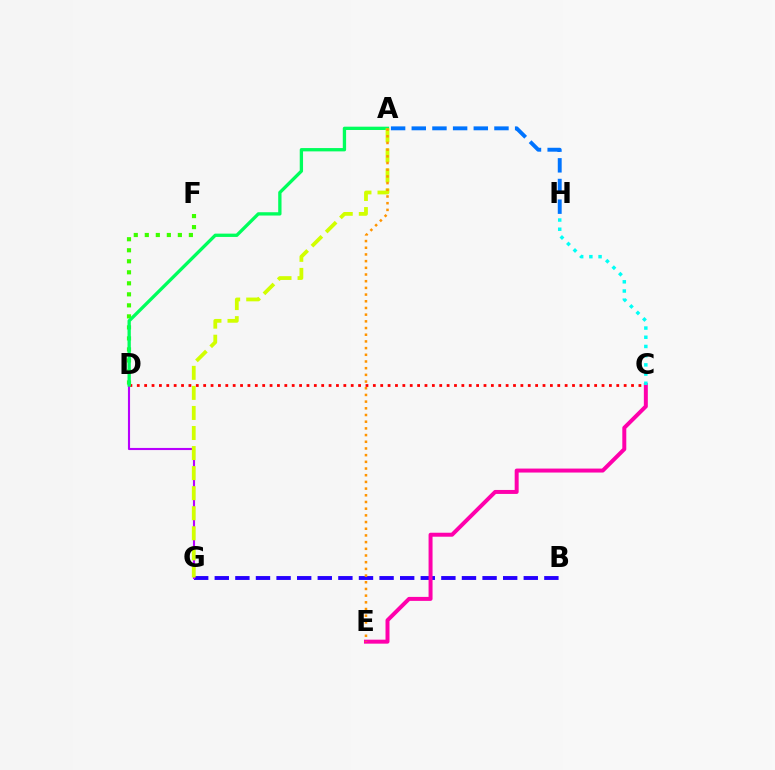{('B', 'G'): [{'color': '#2500ff', 'line_style': 'dashed', 'thickness': 2.8}], ('C', 'D'): [{'color': '#ff0000', 'line_style': 'dotted', 'thickness': 2.0}], ('D', 'F'): [{'color': '#3dff00', 'line_style': 'dotted', 'thickness': 2.99}], ('D', 'G'): [{'color': '#b900ff', 'line_style': 'solid', 'thickness': 1.53}], ('A', 'H'): [{'color': '#0074ff', 'line_style': 'dashed', 'thickness': 2.81}], ('A', 'D'): [{'color': '#00ff5c', 'line_style': 'solid', 'thickness': 2.38}], ('C', 'E'): [{'color': '#ff00ac', 'line_style': 'solid', 'thickness': 2.86}], ('A', 'G'): [{'color': '#d1ff00', 'line_style': 'dashed', 'thickness': 2.72}], ('C', 'H'): [{'color': '#00fff6', 'line_style': 'dotted', 'thickness': 2.5}], ('A', 'E'): [{'color': '#ff9400', 'line_style': 'dotted', 'thickness': 1.82}]}